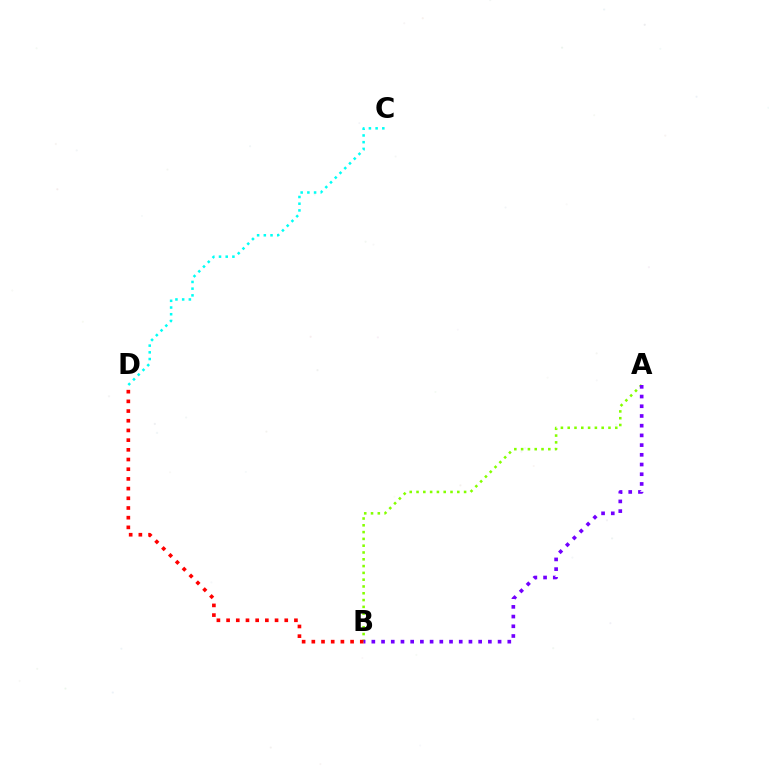{('C', 'D'): [{'color': '#00fff6', 'line_style': 'dotted', 'thickness': 1.82}], ('A', 'B'): [{'color': '#84ff00', 'line_style': 'dotted', 'thickness': 1.85}, {'color': '#7200ff', 'line_style': 'dotted', 'thickness': 2.64}], ('B', 'D'): [{'color': '#ff0000', 'line_style': 'dotted', 'thickness': 2.63}]}